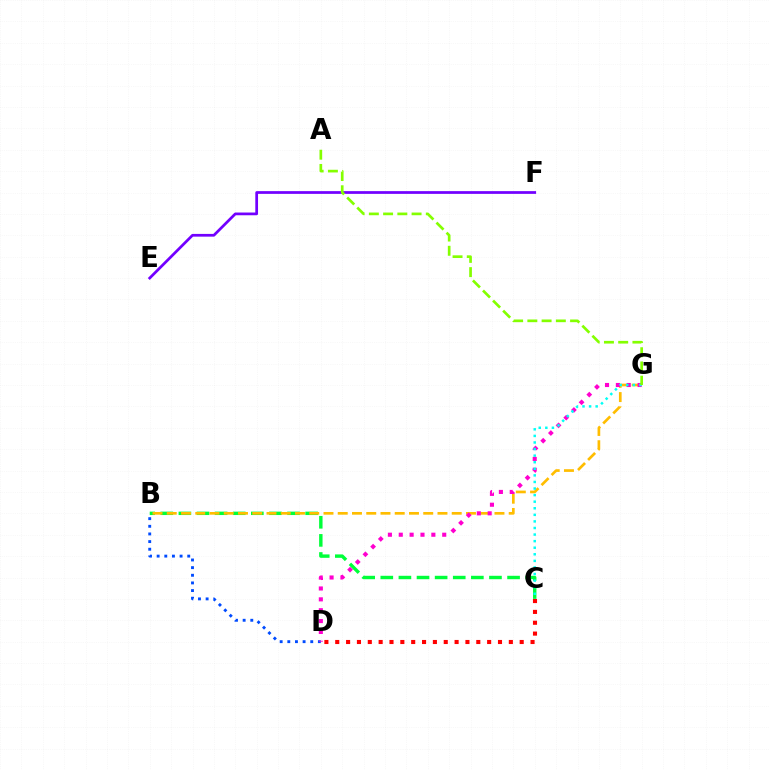{('E', 'F'): [{'color': '#7200ff', 'line_style': 'solid', 'thickness': 1.97}], ('B', 'C'): [{'color': '#00ff39', 'line_style': 'dashed', 'thickness': 2.46}], ('B', 'G'): [{'color': '#ffbd00', 'line_style': 'dashed', 'thickness': 1.94}], ('B', 'D'): [{'color': '#004bff', 'line_style': 'dotted', 'thickness': 2.08}], ('D', 'G'): [{'color': '#ff00cf', 'line_style': 'dotted', 'thickness': 2.95}], ('C', 'G'): [{'color': '#00fff6', 'line_style': 'dotted', 'thickness': 1.79}], ('A', 'G'): [{'color': '#84ff00', 'line_style': 'dashed', 'thickness': 1.93}], ('C', 'D'): [{'color': '#ff0000', 'line_style': 'dotted', 'thickness': 2.95}]}